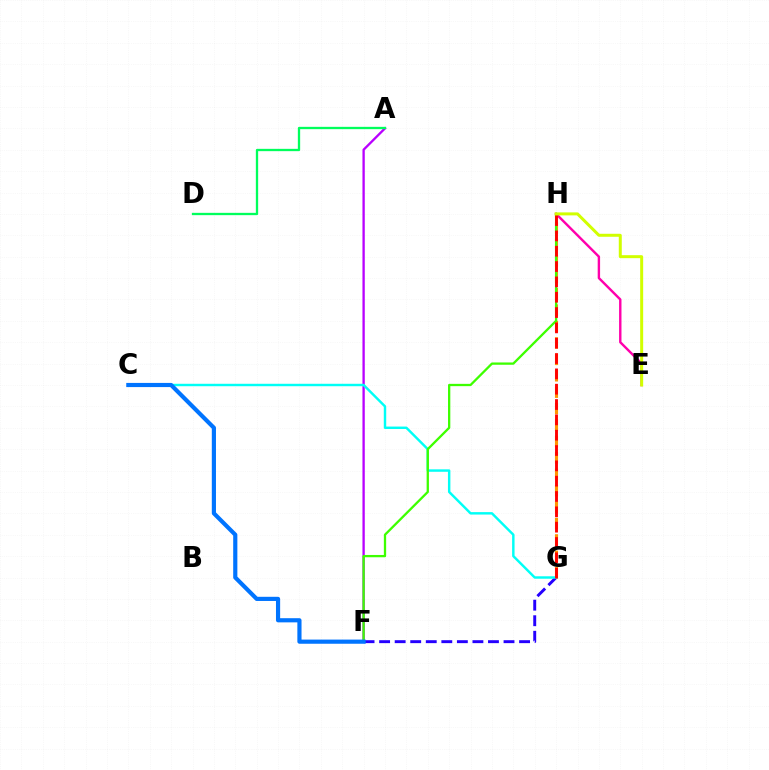{('A', 'F'): [{'color': '#b900ff', 'line_style': 'solid', 'thickness': 1.67}], ('F', 'G'): [{'color': '#2500ff', 'line_style': 'dashed', 'thickness': 2.11}], ('A', 'D'): [{'color': '#00ff5c', 'line_style': 'solid', 'thickness': 1.66}], ('G', 'H'): [{'color': '#ff9400', 'line_style': 'dashed', 'thickness': 2.23}, {'color': '#ff0000', 'line_style': 'dashed', 'thickness': 2.08}], ('E', 'H'): [{'color': '#ff00ac', 'line_style': 'solid', 'thickness': 1.73}, {'color': '#d1ff00', 'line_style': 'solid', 'thickness': 2.15}], ('C', 'G'): [{'color': '#00fff6', 'line_style': 'solid', 'thickness': 1.76}], ('F', 'H'): [{'color': '#3dff00', 'line_style': 'solid', 'thickness': 1.65}], ('C', 'F'): [{'color': '#0074ff', 'line_style': 'solid', 'thickness': 3.0}]}